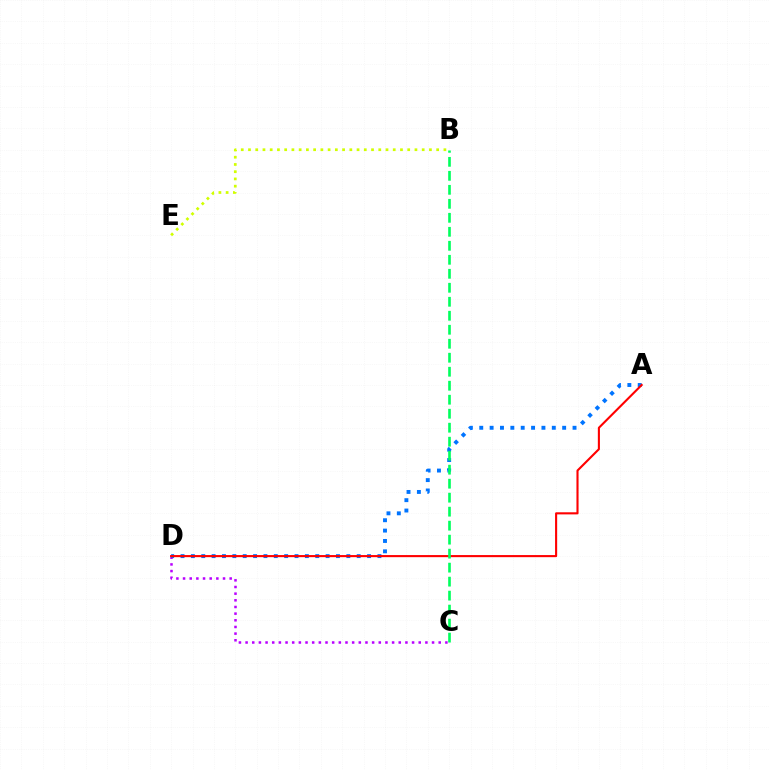{('B', 'E'): [{'color': '#d1ff00', 'line_style': 'dotted', 'thickness': 1.97}], ('C', 'D'): [{'color': '#b900ff', 'line_style': 'dotted', 'thickness': 1.81}], ('A', 'D'): [{'color': '#0074ff', 'line_style': 'dotted', 'thickness': 2.82}, {'color': '#ff0000', 'line_style': 'solid', 'thickness': 1.52}], ('B', 'C'): [{'color': '#00ff5c', 'line_style': 'dashed', 'thickness': 1.9}]}